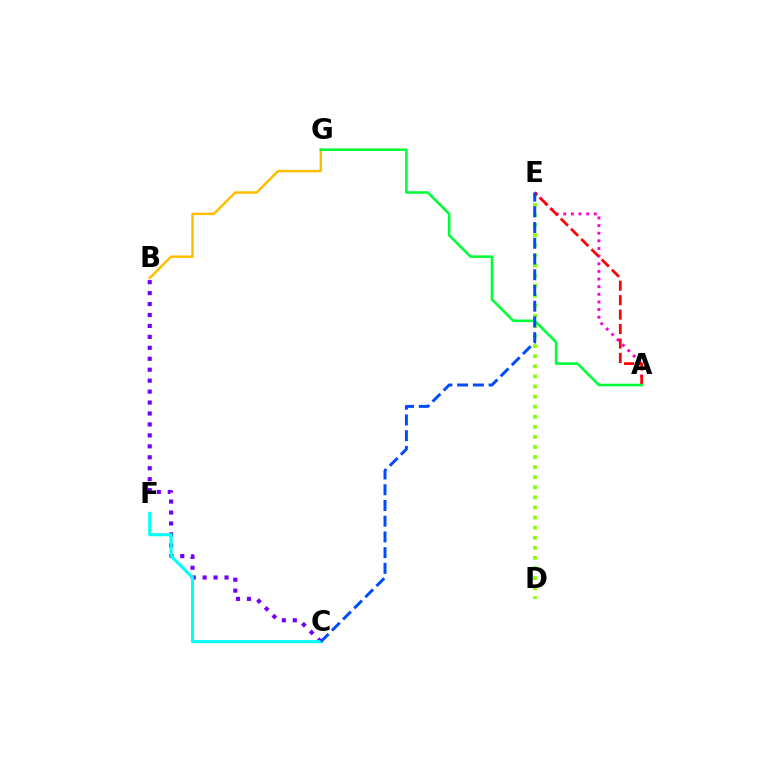{('A', 'E'): [{'color': '#ff00cf', 'line_style': 'dotted', 'thickness': 2.08}, {'color': '#ff0000', 'line_style': 'dashed', 'thickness': 1.96}], ('B', 'G'): [{'color': '#ffbd00', 'line_style': 'solid', 'thickness': 1.77}], ('B', 'C'): [{'color': '#7200ff', 'line_style': 'dotted', 'thickness': 2.97}], ('D', 'E'): [{'color': '#84ff00', 'line_style': 'dotted', 'thickness': 2.74}], ('A', 'G'): [{'color': '#00ff39', 'line_style': 'solid', 'thickness': 1.86}], ('C', 'F'): [{'color': '#00fff6', 'line_style': 'solid', 'thickness': 2.2}], ('C', 'E'): [{'color': '#004bff', 'line_style': 'dashed', 'thickness': 2.14}]}